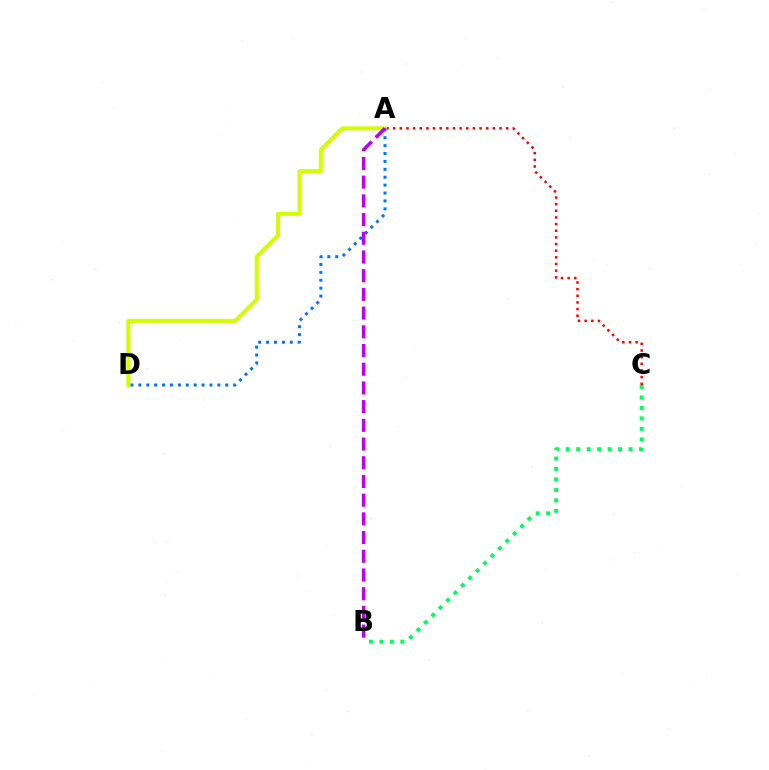{('B', 'C'): [{'color': '#00ff5c', 'line_style': 'dotted', 'thickness': 2.85}], ('A', 'C'): [{'color': '#ff0000', 'line_style': 'dotted', 'thickness': 1.81}], ('A', 'D'): [{'color': '#d1ff00', 'line_style': 'solid', 'thickness': 2.87}, {'color': '#0074ff', 'line_style': 'dotted', 'thickness': 2.15}], ('A', 'B'): [{'color': '#b900ff', 'line_style': 'dashed', 'thickness': 2.54}]}